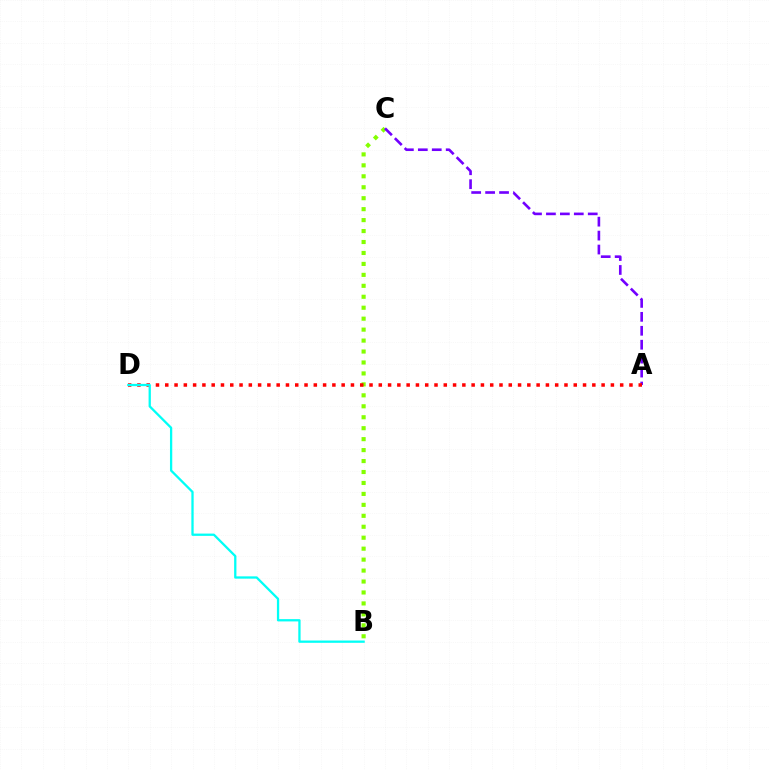{('B', 'C'): [{'color': '#84ff00', 'line_style': 'dotted', 'thickness': 2.98}], ('A', 'C'): [{'color': '#7200ff', 'line_style': 'dashed', 'thickness': 1.89}], ('A', 'D'): [{'color': '#ff0000', 'line_style': 'dotted', 'thickness': 2.52}], ('B', 'D'): [{'color': '#00fff6', 'line_style': 'solid', 'thickness': 1.65}]}